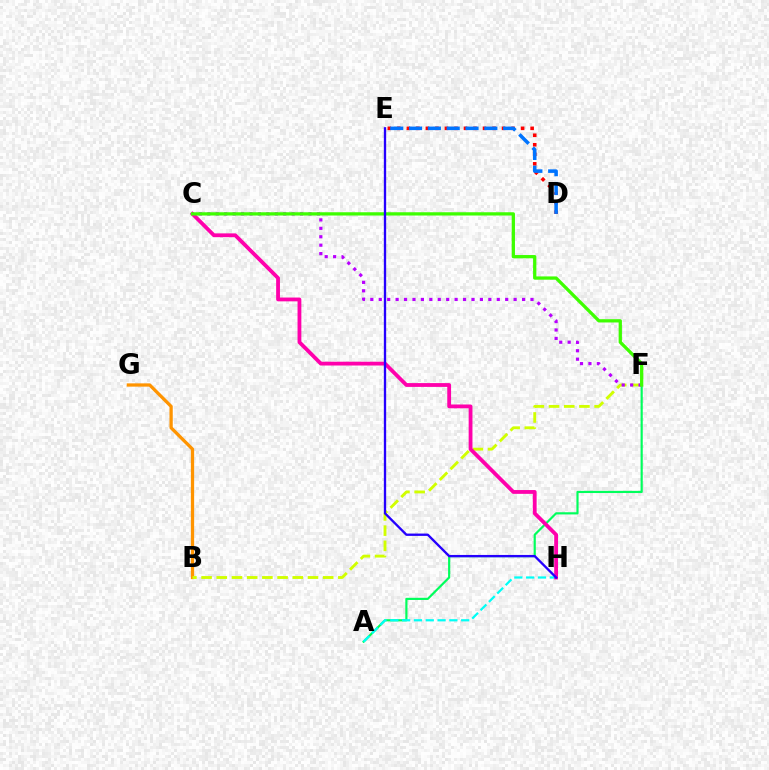{('A', 'F'): [{'color': '#00ff5c', 'line_style': 'solid', 'thickness': 1.57}], ('B', 'G'): [{'color': '#ff9400', 'line_style': 'solid', 'thickness': 2.36}], ('B', 'F'): [{'color': '#d1ff00', 'line_style': 'dashed', 'thickness': 2.06}], ('D', 'E'): [{'color': '#ff0000', 'line_style': 'dotted', 'thickness': 2.59}, {'color': '#0074ff', 'line_style': 'dashed', 'thickness': 2.56}], ('C', 'F'): [{'color': '#b900ff', 'line_style': 'dotted', 'thickness': 2.29}, {'color': '#3dff00', 'line_style': 'solid', 'thickness': 2.36}], ('A', 'H'): [{'color': '#00fff6', 'line_style': 'dashed', 'thickness': 1.6}], ('C', 'H'): [{'color': '#ff00ac', 'line_style': 'solid', 'thickness': 2.74}], ('E', 'H'): [{'color': '#2500ff', 'line_style': 'solid', 'thickness': 1.68}]}